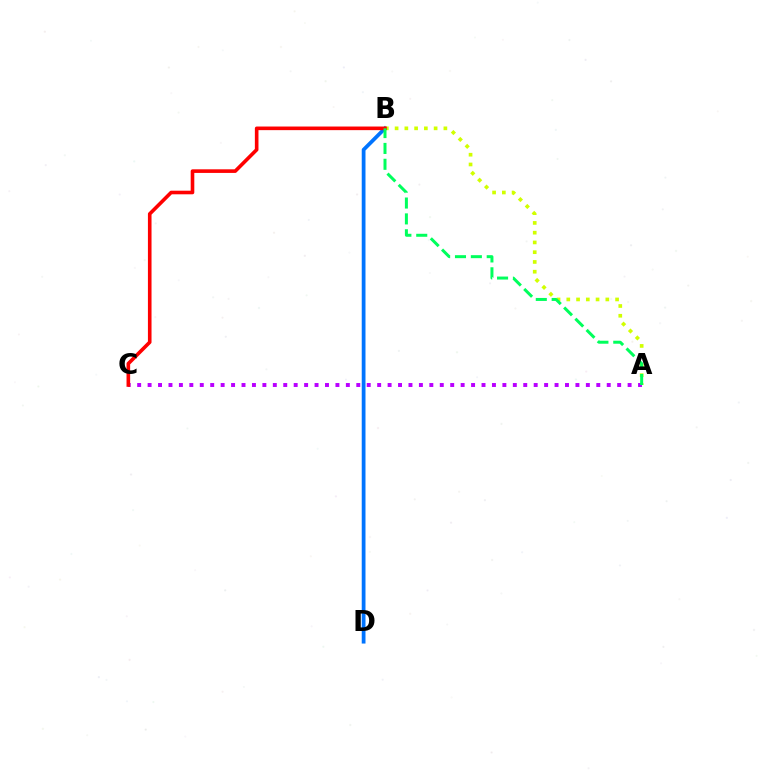{('B', 'D'): [{'color': '#0074ff', 'line_style': 'solid', 'thickness': 2.71}], ('A', 'B'): [{'color': '#d1ff00', 'line_style': 'dotted', 'thickness': 2.65}, {'color': '#00ff5c', 'line_style': 'dashed', 'thickness': 2.16}], ('A', 'C'): [{'color': '#b900ff', 'line_style': 'dotted', 'thickness': 2.84}], ('B', 'C'): [{'color': '#ff0000', 'line_style': 'solid', 'thickness': 2.6}]}